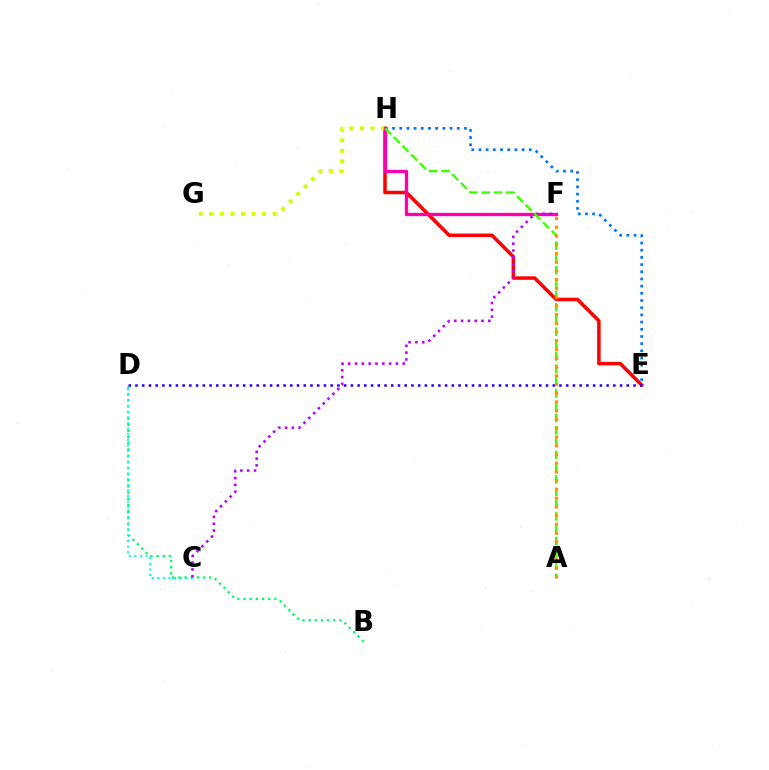{('B', 'D'): [{'color': '#00ff5c', 'line_style': 'dotted', 'thickness': 1.68}], ('E', 'H'): [{'color': '#ff0000', 'line_style': 'solid', 'thickness': 2.52}, {'color': '#0074ff', 'line_style': 'dotted', 'thickness': 1.95}], ('C', 'D'): [{'color': '#00fff6', 'line_style': 'dotted', 'thickness': 1.53}], ('D', 'E'): [{'color': '#2500ff', 'line_style': 'dotted', 'thickness': 1.83}], ('G', 'H'): [{'color': '#d1ff00', 'line_style': 'dotted', 'thickness': 2.87}], ('F', 'H'): [{'color': '#ff00ac', 'line_style': 'solid', 'thickness': 2.4}], ('C', 'F'): [{'color': '#b900ff', 'line_style': 'dotted', 'thickness': 1.85}], ('A', 'H'): [{'color': '#3dff00', 'line_style': 'dashed', 'thickness': 1.67}], ('A', 'F'): [{'color': '#ff9400', 'line_style': 'dotted', 'thickness': 2.37}]}